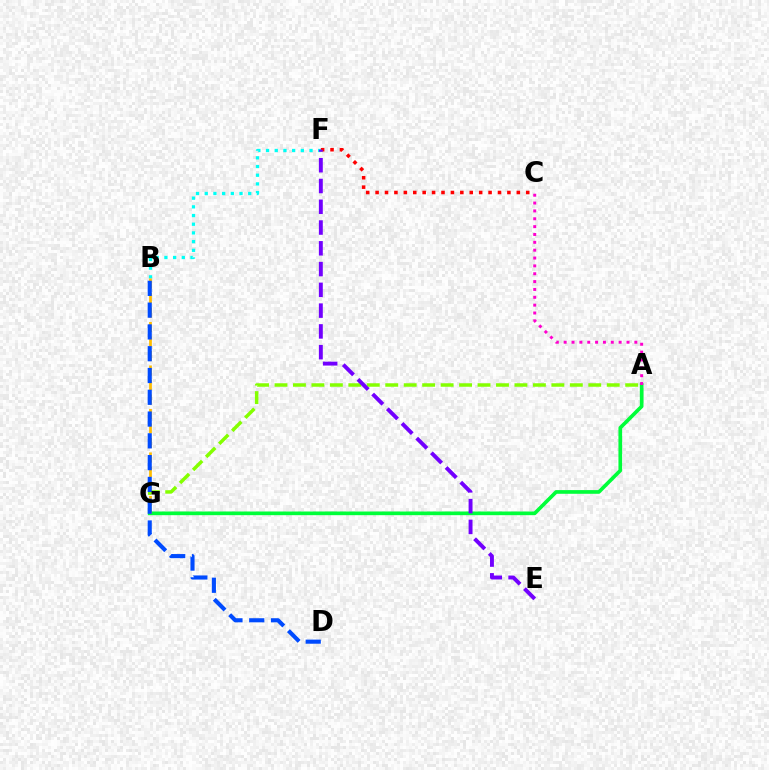{('A', 'G'): [{'color': '#84ff00', 'line_style': 'dashed', 'thickness': 2.51}, {'color': '#00ff39', 'line_style': 'solid', 'thickness': 2.65}], ('A', 'C'): [{'color': '#ff00cf', 'line_style': 'dotted', 'thickness': 2.13}], ('B', 'F'): [{'color': '#00fff6', 'line_style': 'dotted', 'thickness': 2.36}], ('C', 'F'): [{'color': '#ff0000', 'line_style': 'dotted', 'thickness': 2.56}], ('B', 'G'): [{'color': '#ffbd00', 'line_style': 'dashed', 'thickness': 1.97}], ('B', 'D'): [{'color': '#004bff', 'line_style': 'dashed', 'thickness': 2.96}], ('E', 'F'): [{'color': '#7200ff', 'line_style': 'dashed', 'thickness': 2.82}]}